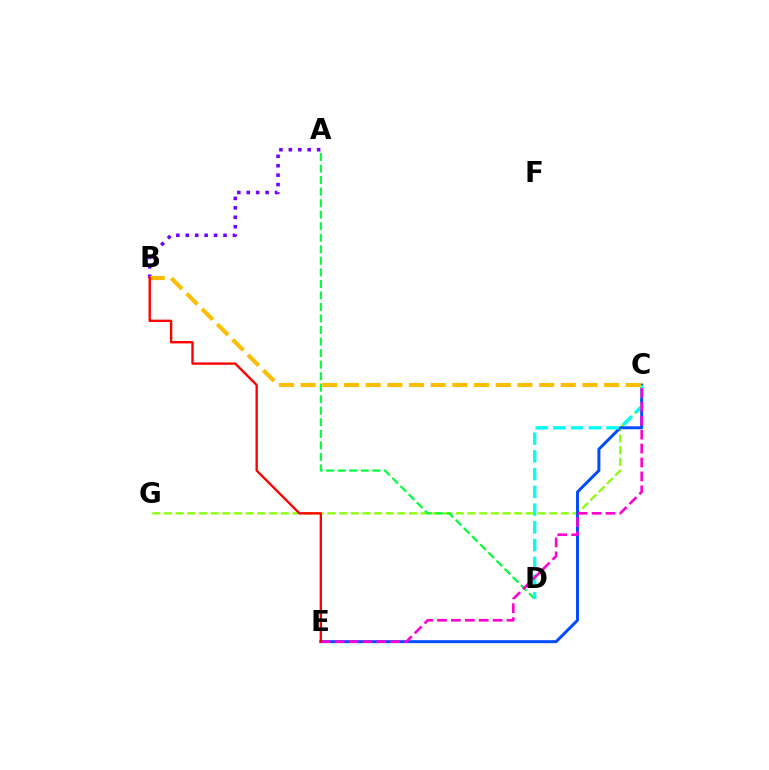{('C', 'G'): [{'color': '#84ff00', 'line_style': 'dashed', 'thickness': 1.59}], ('A', 'B'): [{'color': '#7200ff', 'line_style': 'dotted', 'thickness': 2.56}], ('C', 'E'): [{'color': '#004bff', 'line_style': 'solid', 'thickness': 2.13}, {'color': '#ff00cf', 'line_style': 'dashed', 'thickness': 1.89}], ('A', 'D'): [{'color': '#00ff39', 'line_style': 'dashed', 'thickness': 1.57}], ('C', 'D'): [{'color': '#00fff6', 'line_style': 'dashed', 'thickness': 2.41}], ('B', 'C'): [{'color': '#ffbd00', 'line_style': 'dashed', 'thickness': 2.95}], ('B', 'E'): [{'color': '#ff0000', 'line_style': 'solid', 'thickness': 1.7}]}